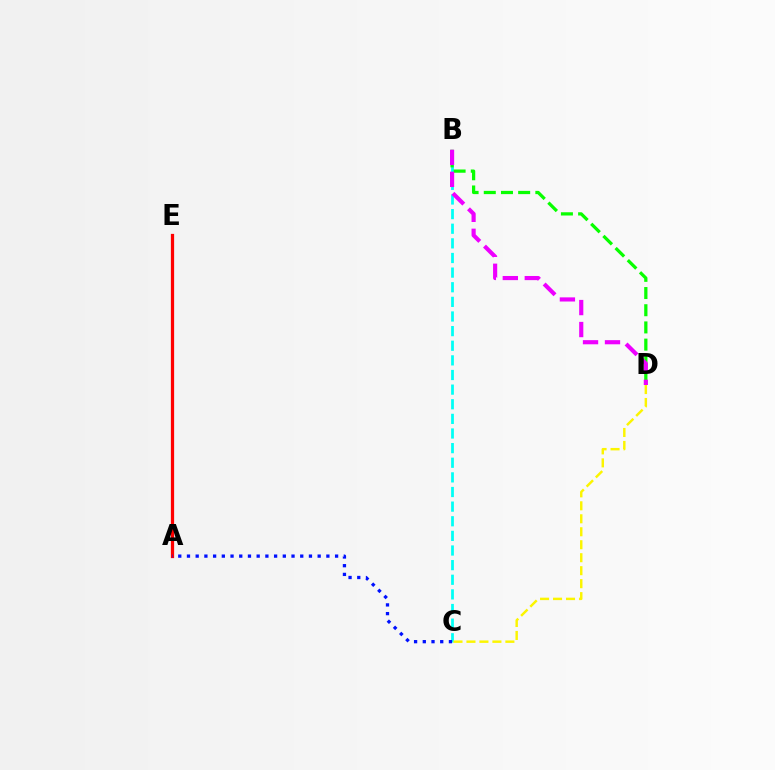{('B', 'C'): [{'color': '#00fff6', 'line_style': 'dashed', 'thickness': 1.99}], ('C', 'D'): [{'color': '#fcf500', 'line_style': 'dashed', 'thickness': 1.76}], ('B', 'D'): [{'color': '#08ff00', 'line_style': 'dashed', 'thickness': 2.34}, {'color': '#ee00ff', 'line_style': 'dashed', 'thickness': 2.98}], ('A', 'E'): [{'color': '#ff0000', 'line_style': 'solid', 'thickness': 2.34}], ('A', 'C'): [{'color': '#0010ff', 'line_style': 'dotted', 'thickness': 2.37}]}